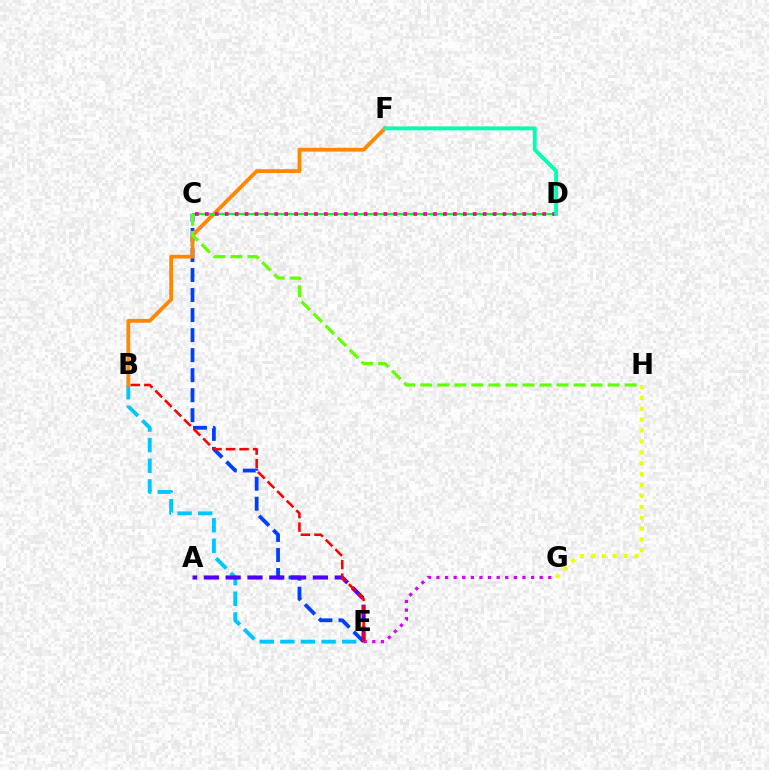{('C', 'E'): [{'color': '#003fff', 'line_style': 'dashed', 'thickness': 2.72}], ('B', 'E'): [{'color': '#00c7ff', 'line_style': 'dashed', 'thickness': 2.8}, {'color': '#ff0000', 'line_style': 'dashed', 'thickness': 1.84}], ('B', 'F'): [{'color': '#ff8800', 'line_style': 'solid', 'thickness': 2.74}], ('A', 'E'): [{'color': '#4f00ff', 'line_style': 'dashed', 'thickness': 2.96}], ('E', 'G'): [{'color': '#d600ff', 'line_style': 'dotted', 'thickness': 2.34}], ('C', 'D'): [{'color': '#00ff27', 'line_style': 'solid', 'thickness': 1.6}, {'color': '#ff00a0', 'line_style': 'dotted', 'thickness': 2.7}], ('G', 'H'): [{'color': '#eeff00', 'line_style': 'dotted', 'thickness': 2.96}], ('C', 'H'): [{'color': '#66ff00', 'line_style': 'dashed', 'thickness': 2.31}], ('D', 'F'): [{'color': '#00ffaf', 'line_style': 'solid', 'thickness': 2.78}]}